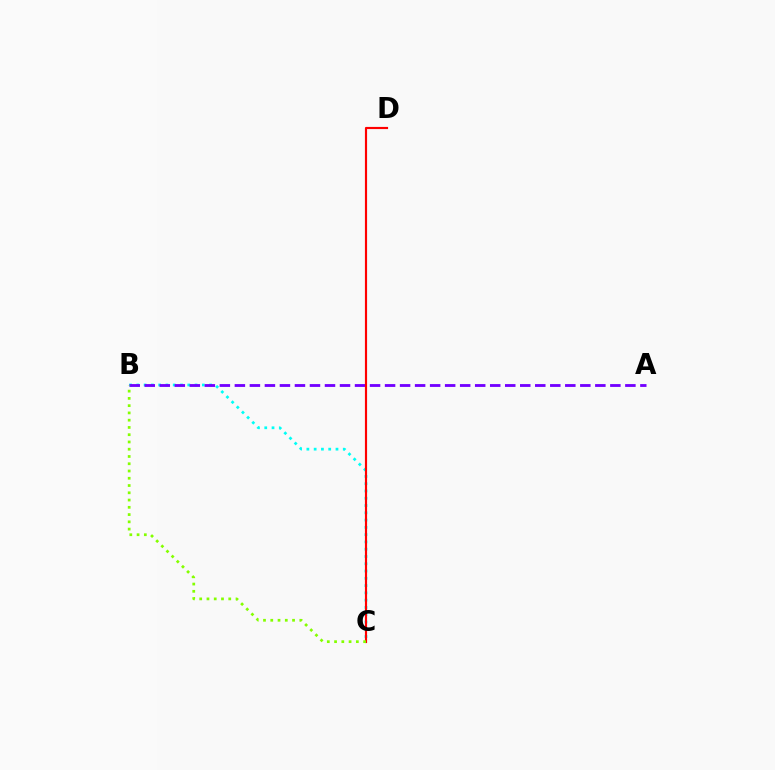{('B', 'C'): [{'color': '#00fff6', 'line_style': 'dotted', 'thickness': 1.98}, {'color': '#84ff00', 'line_style': 'dotted', 'thickness': 1.97}], ('A', 'B'): [{'color': '#7200ff', 'line_style': 'dashed', 'thickness': 2.04}], ('C', 'D'): [{'color': '#ff0000', 'line_style': 'solid', 'thickness': 1.56}]}